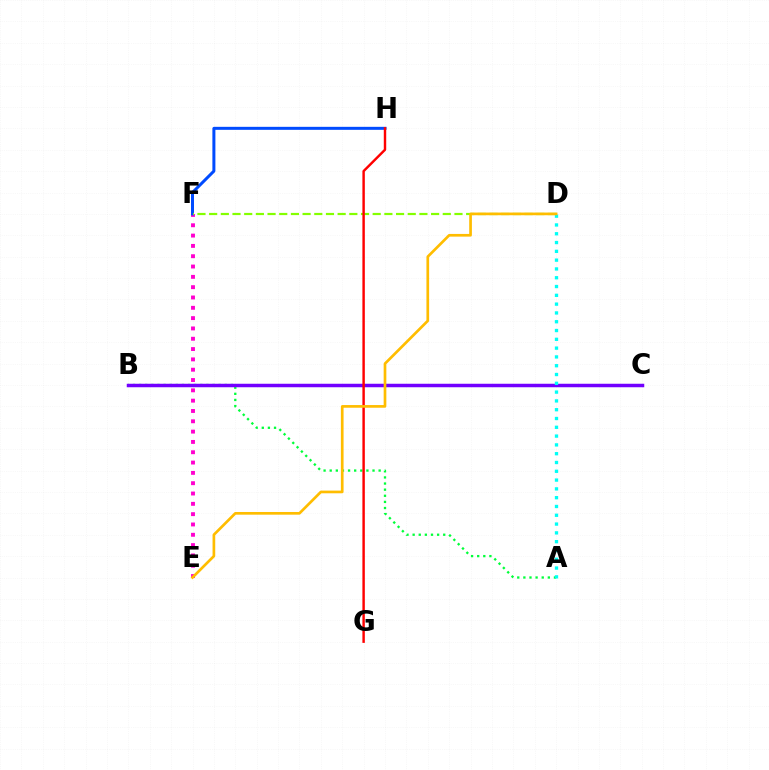{('E', 'F'): [{'color': '#ff00cf', 'line_style': 'dotted', 'thickness': 2.8}], ('A', 'B'): [{'color': '#00ff39', 'line_style': 'dotted', 'thickness': 1.66}], ('F', 'H'): [{'color': '#004bff', 'line_style': 'solid', 'thickness': 2.16}], ('D', 'F'): [{'color': '#84ff00', 'line_style': 'dashed', 'thickness': 1.59}], ('B', 'C'): [{'color': '#7200ff', 'line_style': 'solid', 'thickness': 2.52}], ('G', 'H'): [{'color': '#ff0000', 'line_style': 'solid', 'thickness': 1.75}], ('A', 'D'): [{'color': '#00fff6', 'line_style': 'dotted', 'thickness': 2.39}], ('D', 'E'): [{'color': '#ffbd00', 'line_style': 'solid', 'thickness': 1.93}]}